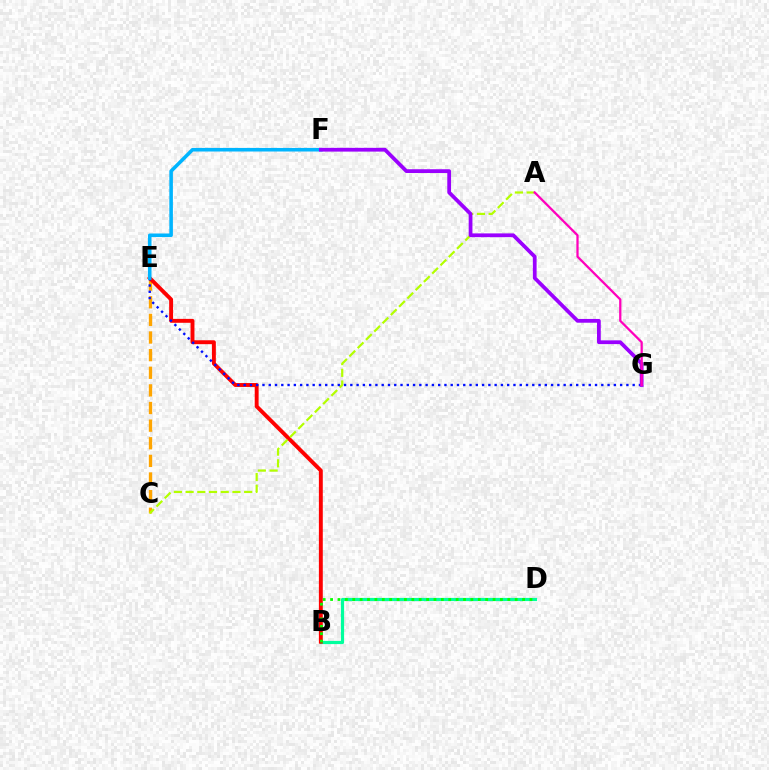{('B', 'D'): [{'color': '#00ff9d', 'line_style': 'solid', 'thickness': 2.3}, {'color': '#08ff00', 'line_style': 'dotted', 'thickness': 2.01}], ('C', 'E'): [{'color': '#ffa500', 'line_style': 'dashed', 'thickness': 2.39}], ('B', 'E'): [{'color': '#ff0000', 'line_style': 'solid', 'thickness': 2.81}], ('A', 'C'): [{'color': '#b3ff00', 'line_style': 'dashed', 'thickness': 1.59}], ('E', 'G'): [{'color': '#0010ff', 'line_style': 'dotted', 'thickness': 1.7}], ('E', 'F'): [{'color': '#00b5ff', 'line_style': 'solid', 'thickness': 2.57}], ('F', 'G'): [{'color': '#9b00ff', 'line_style': 'solid', 'thickness': 2.71}], ('A', 'G'): [{'color': '#ff00bd', 'line_style': 'solid', 'thickness': 1.62}]}